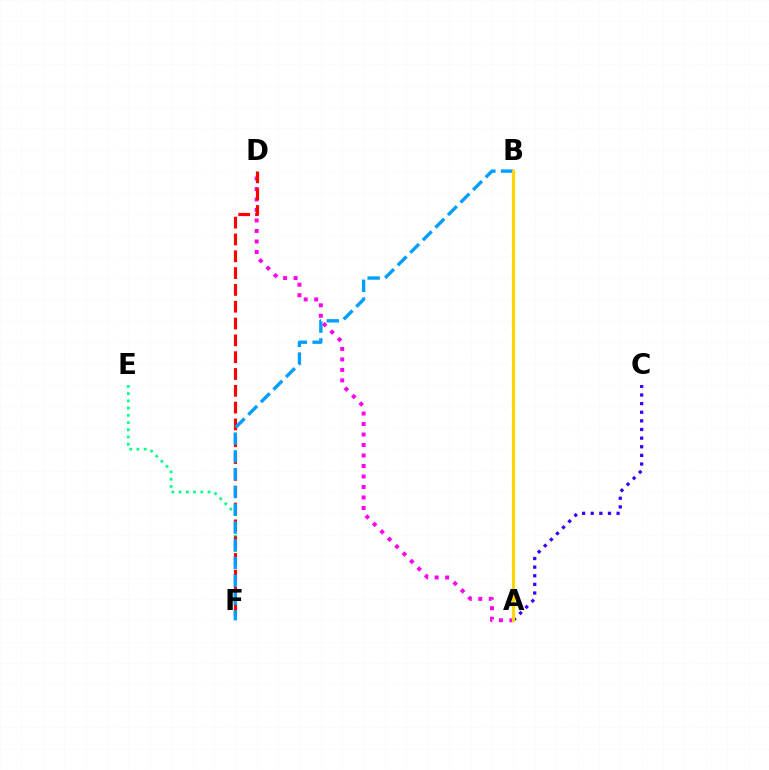{('E', 'F'): [{'color': '#00ff86', 'line_style': 'dotted', 'thickness': 1.97}], ('A', 'D'): [{'color': '#ff00ed', 'line_style': 'dotted', 'thickness': 2.85}], ('A', 'C'): [{'color': '#3700ff', 'line_style': 'dotted', 'thickness': 2.34}], ('D', 'F'): [{'color': '#ff0000', 'line_style': 'dashed', 'thickness': 2.28}], ('A', 'B'): [{'color': '#4fff00', 'line_style': 'dashed', 'thickness': 1.55}, {'color': '#ffd500', 'line_style': 'solid', 'thickness': 2.24}], ('B', 'F'): [{'color': '#009eff', 'line_style': 'dashed', 'thickness': 2.41}]}